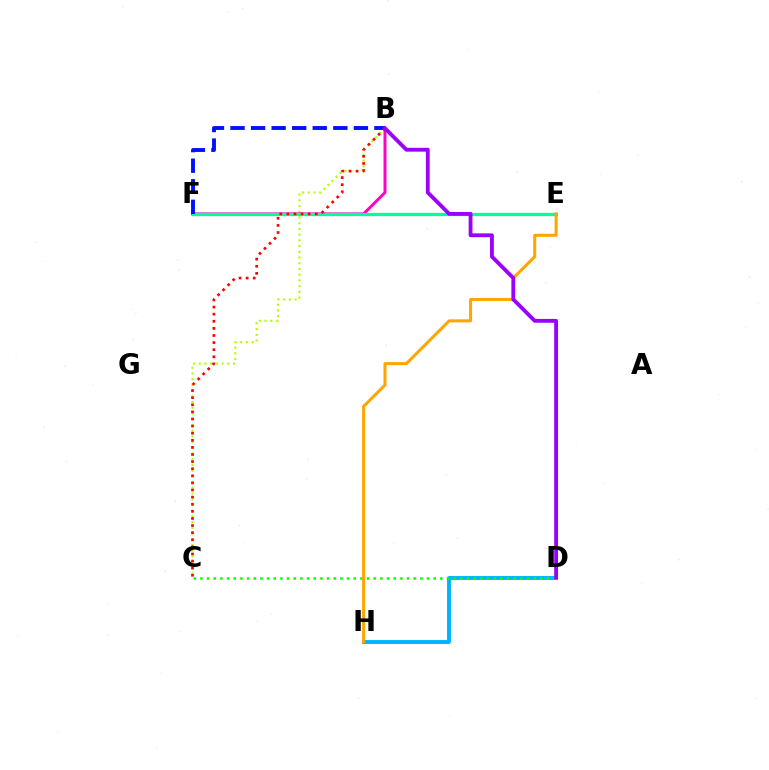{('B', 'C'): [{'color': '#b3ff00', 'line_style': 'dotted', 'thickness': 1.55}, {'color': '#ff0000', 'line_style': 'dotted', 'thickness': 1.93}], ('B', 'F'): [{'color': '#ff00bd', 'line_style': 'solid', 'thickness': 2.13}, {'color': '#0010ff', 'line_style': 'dashed', 'thickness': 2.79}], ('E', 'F'): [{'color': '#00ff9d', 'line_style': 'solid', 'thickness': 2.35}], ('D', 'H'): [{'color': '#00b5ff', 'line_style': 'solid', 'thickness': 2.82}], ('C', 'D'): [{'color': '#08ff00', 'line_style': 'dotted', 'thickness': 1.81}], ('E', 'H'): [{'color': '#ffa500', 'line_style': 'solid', 'thickness': 2.17}], ('B', 'D'): [{'color': '#9b00ff', 'line_style': 'solid', 'thickness': 2.76}]}